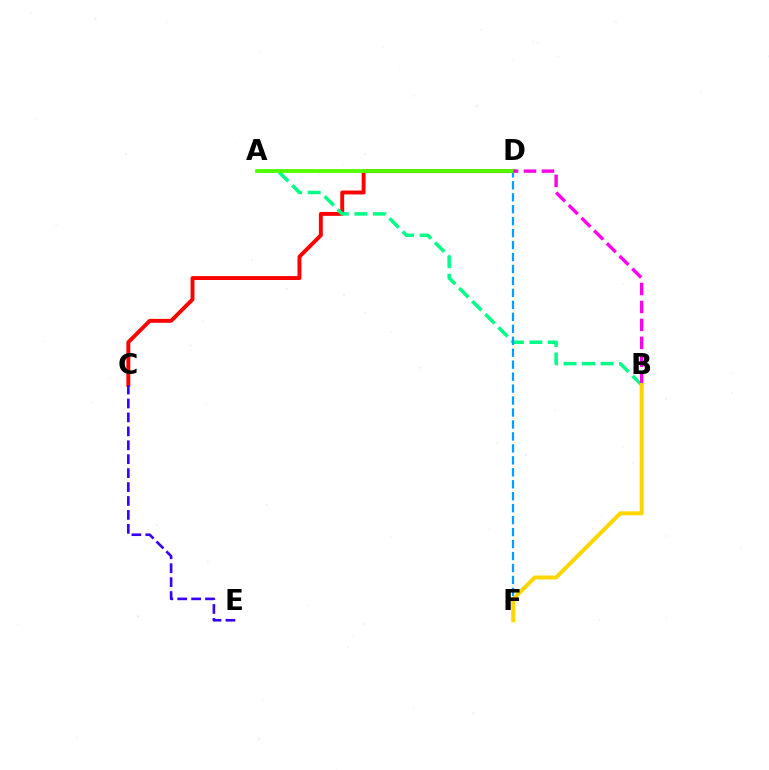{('C', 'D'): [{'color': '#ff0000', 'line_style': 'solid', 'thickness': 2.81}], ('A', 'B'): [{'color': '#00ff86', 'line_style': 'dashed', 'thickness': 2.52}], ('D', 'F'): [{'color': '#009eff', 'line_style': 'dashed', 'thickness': 1.62}], ('A', 'D'): [{'color': '#4fff00', 'line_style': 'solid', 'thickness': 2.73}], ('B', 'D'): [{'color': '#ff00ed', 'line_style': 'dashed', 'thickness': 2.44}], ('B', 'F'): [{'color': '#ffd500', 'line_style': 'solid', 'thickness': 2.87}], ('C', 'E'): [{'color': '#3700ff', 'line_style': 'dashed', 'thickness': 1.89}]}